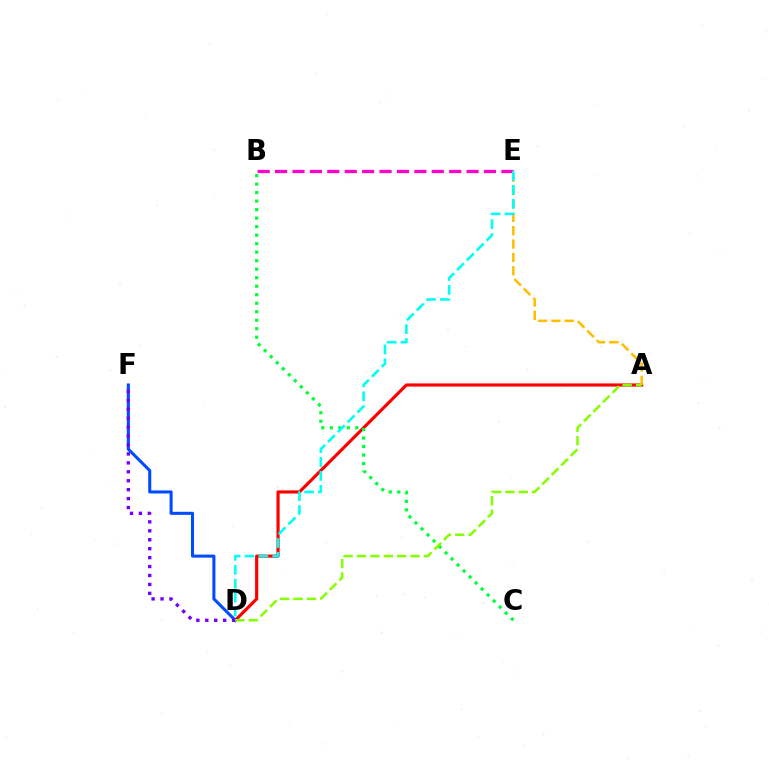{('A', 'D'): [{'color': '#ff0000', 'line_style': 'solid', 'thickness': 2.28}, {'color': '#84ff00', 'line_style': 'dashed', 'thickness': 1.82}], ('D', 'F'): [{'color': '#004bff', 'line_style': 'solid', 'thickness': 2.2}, {'color': '#7200ff', 'line_style': 'dotted', 'thickness': 2.43}], ('A', 'E'): [{'color': '#ffbd00', 'line_style': 'dashed', 'thickness': 1.81}], ('B', 'C'): [{'color': '#00ff39', 'line_style': 'dotted', 'thickness': 2.31}], ('B', 'E'): [{'color': '#ff00cf', 'line_style': 'dashed', 'thickness': 2.37}], ('D', 'E'): [{'color': '#00fff6', 'line_style': 'dashed', 'thickness': 1.89}]}